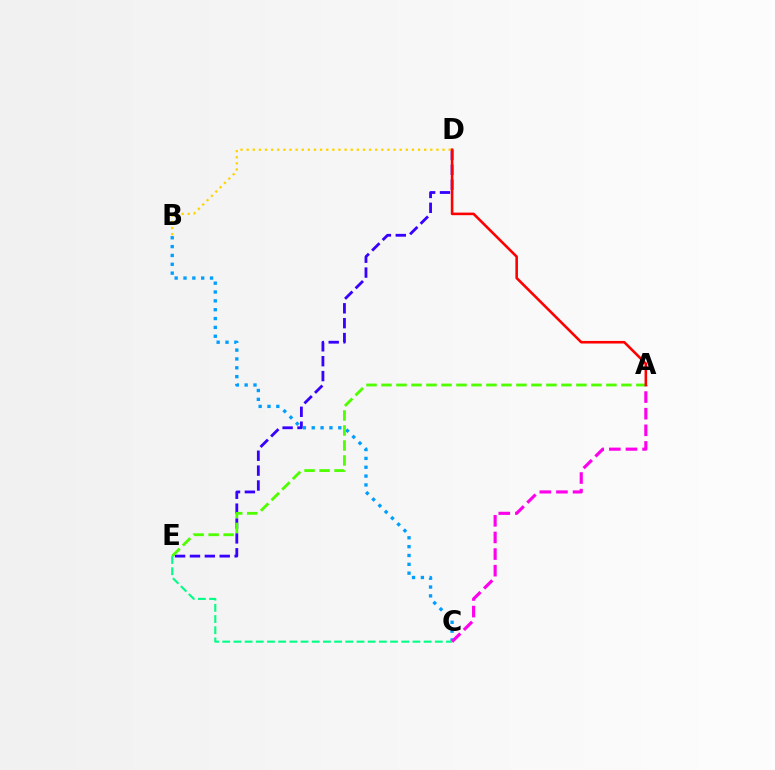{('D', 'E'): [{'color': '#3700ff', 'line_style': 'dashed', 'thickness': 2.02}], ('B', 'D'): [{'color': '#ffd500', 'line_style': 'dotted', 'thickness': 1.66}], ('B', 'C'): [{'color': '#009eff', 'line_style': 'dotted', 'thickness': 2.4}], ('A', 'C'): [{'color': '#ff00ed', 'line_style': 'dashed', 'thickness': 2.26}], ('A', 'E'): [{'color': '#4fff00', 'line_style': 'dashed', 'thickness': 2.04}], ('A', 'D'): [{'color': '#ff0000', 'line_style': 'solid', 'thickness': 1.86}], ('C', 'E'): [{'color': '#00ff86', 'line_style': 'dashed', 'thickness': 1.52}]}